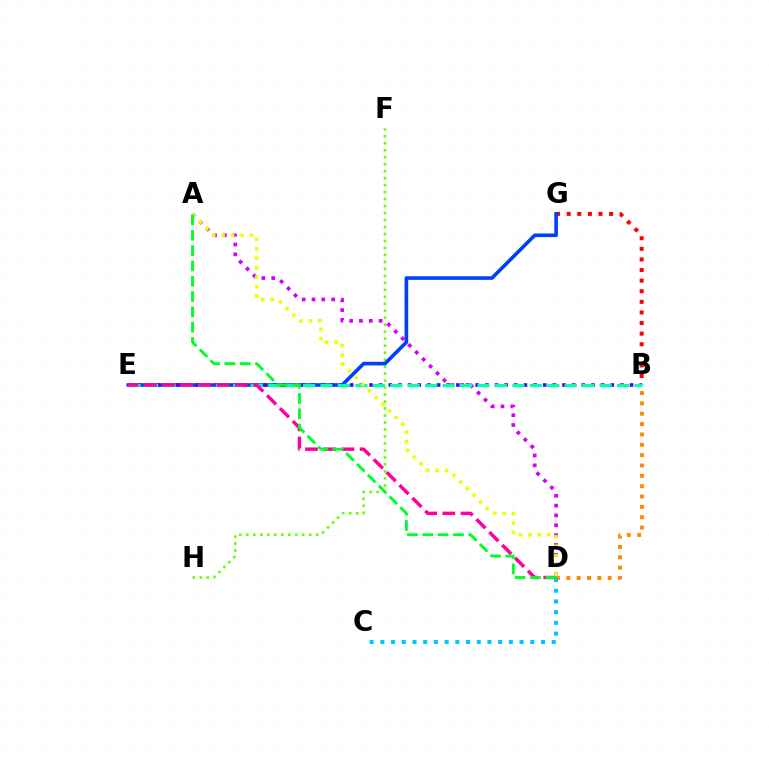{('F', 'H'): [{'color': '#66ff00', 'line_style': 'dotted', 'thickness': 1.9}], ('B', 'G'): [{'color': '#ff0000', 'line_style': 'dotted', 'thickness': 2.88}], ('E', 'G'): [{'color': '#003fff', 'line_style': 'solid', 'thickness': 2.6}], ('B', 'D'): [{'color': '#ff8800', 'line_style': 'dotted', 'thickness': 2.81}], ('A', 'D'): [{'color': '#d600ff', 'line_style': 'dotted', 'thickness': 2.67}, {'color': '#eeff00', 'line_style': 'dotted', 'thickness': 2.56}, {'color': '#00ff27', 'line_style': 'dashed', 'thickness': 2.08}], ('C', 'D'): [{'color': '#00c7ff', 'line_style': 'dotted', 'thickness': 2.91}], ('B', 'E'): [{'color': '#4f00ff', 'line_style': 'dotted', 'thickness': 2.62}, {'color': '#00ffaf', 'line_style': 'dashed', 'thickness': 2.37}], ('D', 'E'): [{'color': '#ff00a0', 'line_style': 'dashed', 'thickness': 2.47}]}